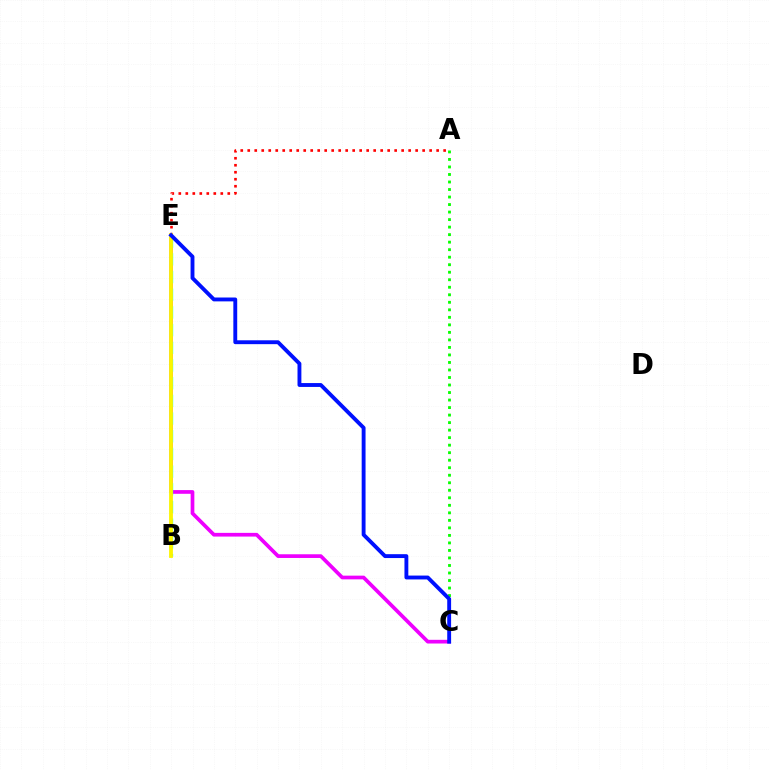{('C', 'E'): [{'color': '#ee00ff', 'line_style': 'solid', 'thickness': 2.66}, {'color': '#0010ff', 'line_style': 'solid', 'thickness': 2.79}], ('B', 'E'): [{'color': '#00fff6', 'line_style': 'dashed', 'thickness': 2.4}, {'color': '#fcf500', 'line_style': 'solid', 'thickness': 2.74}], ('A', 'E'): [{'color': '#ff0000', 'line_style': 'dotted', 'thickness': 1.9}], ('A', 'C'): [{'color': '#08ff00', 'line_style': 'dotted', 'thickness': 2.04}]}